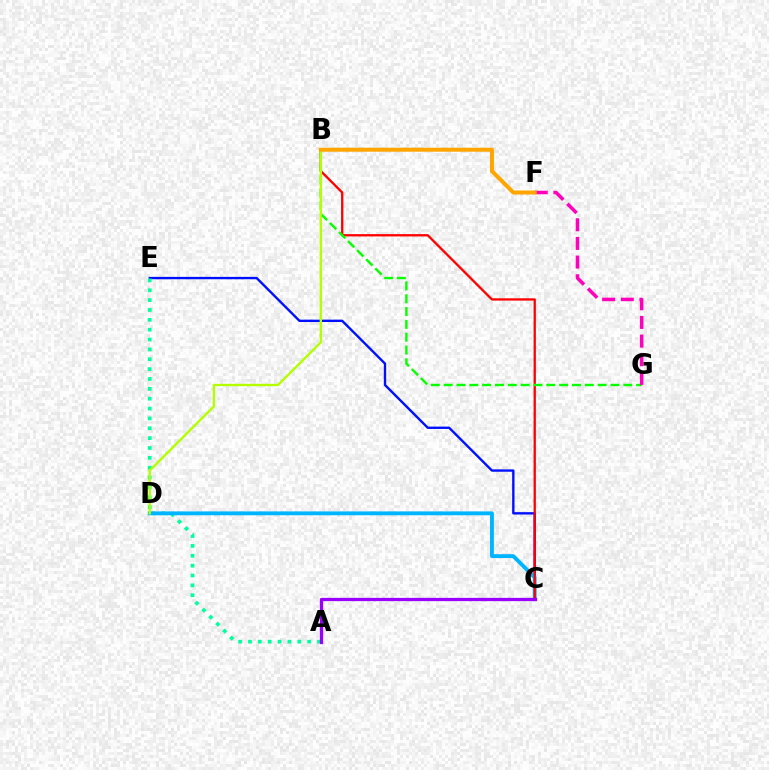{('C', 'E'): [{'color': '#0010ff', 'line_style': 'solid', 'thickness': 1.71}], ('A', 'E'): [{'color': '#00ff9d', 'line_style': 'dotted', 'thickness': 2.68}], ('C', 'D'): [{'color': '#00b5ff', 'line_style': 'solid', 'thickness': 2.78}], ('B', 'C'): [{'color': '#ff0000', 'line_style': 'solid', 'thickness': 1.66}], ('B', 'G'): [{'color': '#08ff00', 'line_style': 'dashed', 'thickness': 1.74}], ('A', 'C'): [{'color': '#9b00ff', 'line_style': 'solid', 'thickness': 2.35}], ('F', 'G'): [{'color': '#ff00bd', 'line_style': 'dashed', 'thickness': 2.54}], ('B', 'D'): [{'color': '#b3ff00', 'line_style': 'solid', 'thickness': 1.7}], ('B', 'F'): [{'color': '#ffa500', 'line_style': 'solid', 'thickness': 2.88}]}